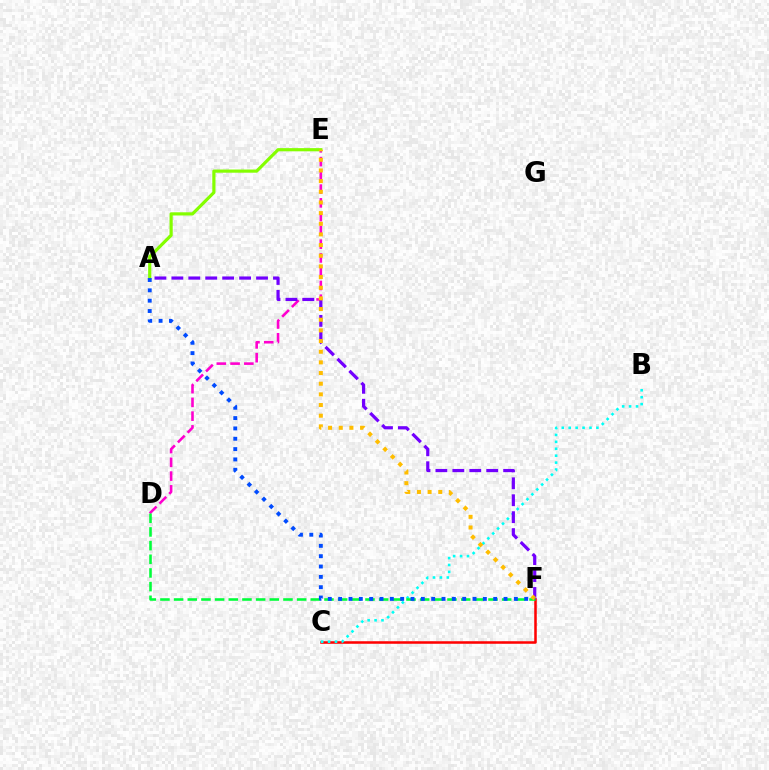{('C', 'F'): [{'color': '#ff0000', 'line_style': 'solid', 'thickness': 1.82}], ('B', 'C'): [{'color': '#00fff6', 'line_style': 'dotted', 'thickness': 1.88}], ('D', 'E'): [{'color': '#ff00cf', 'line_style': 'dashed', 'thickness': 1.87}], ('D', 'F'): [{'color': '#00ff39', 'line_style': 'dashed', 'thickness': 1.86}], ('A', 'F'): [{'color': '#7200ff', 'line_style': 'dashed', 'thickness': 2.3}, {'color': '#004bff', 'line_style': 'dotted', 'thickness': 2.81}], ('A', 'E'): [{'color': '#84ff00', 'line_style': 'solid', 'thickness': 2.29}], ('E', 'F'): [{'color': '#ffbd00', 'line_style': 'dotted', 'thickness': 2.9}]}